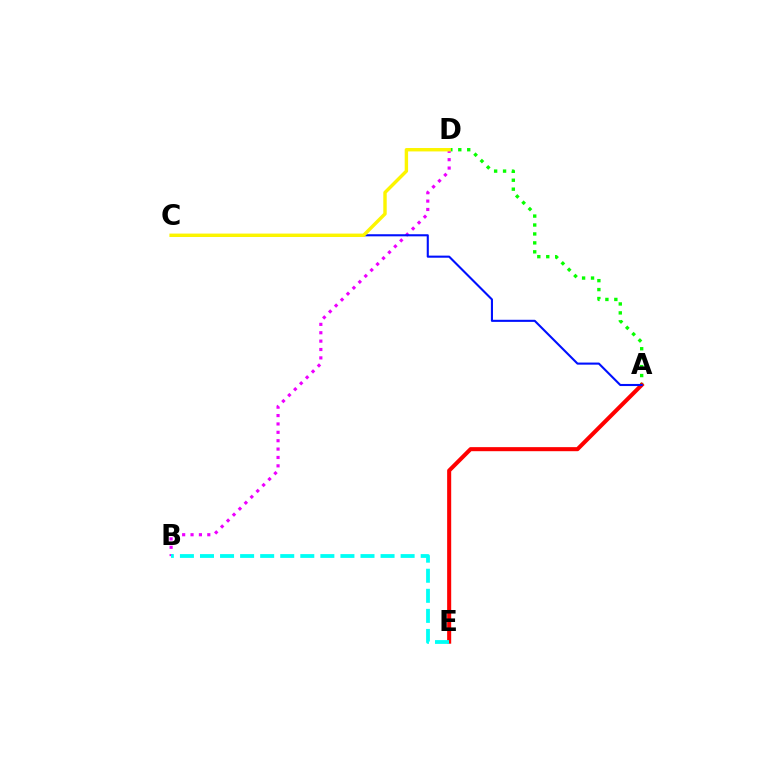{('A', 'D'): [{'color': '#08ff00', 'line_style': 'dotted', 'thickness': 2.43}], ('A', 'E'): [{'color': '#ff0000', 'line_style': 'solid', 'thickness': 2.92}], ('B', 'D'): [{'color': '#ee00ff', 'line_style': 'dotted', 'thickness': 2.28}], ('A', 'C'): [{'color': '#0010ff', 'line_style': 'solid', 'thickness': 1.51}], ('B', 'E'): [{'color': '#00fff6', 'line_style': 'dashed', 'thickness': 2.73}], ('C', 'D'): [{'color': '#fcf500', 'line_style': 'solid', 'thickness': 2.45}]}